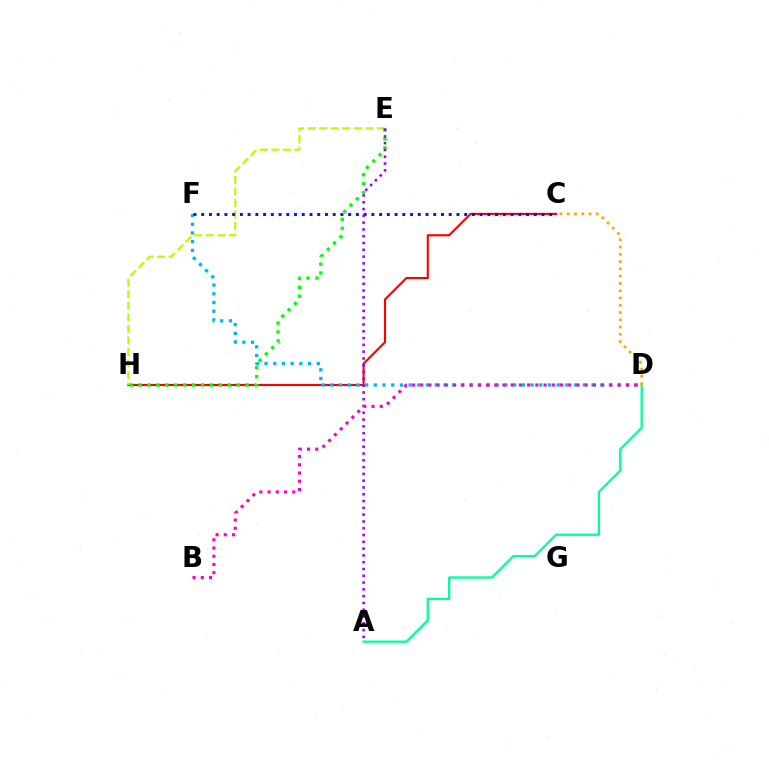{('C', 'H'): [{'color': '#ff0000', 'line_style': 'solid', 'thickness': 1.54}], ('D', 'F'): [{'color': '#00b5ff', 'line_style': 'dotted', 'thickness': 2.37}], ('E', 'H'): [{'color': '#b3ff00', 'line_style': 'dashed', 'thickness': 1.57}, {'color': '#08ff00', 'line_style': 'dotted', 'thickness': 2.42}], ('C', 'F'): [{'color': '#0010ff', 'line_style': 'dotted', 'thickness': 2.1}], ('A', 'D'): [{'color': '#00ff9d', 'line_style': 'solid', 'thickness': 1.65}], ('A', 'E'): [{'color': '#9b00ff', 'line_style': 'dotted', 'thickness': 1.85}], ('B', 'D'): [{'color': '#ff00bd', 'line_style': 'dotted', 'thickness': 2.23}], ('C', 'D'): [{'color': '#ffa500', 'line_style': 'dotted', 'thickness': 1.98}]}